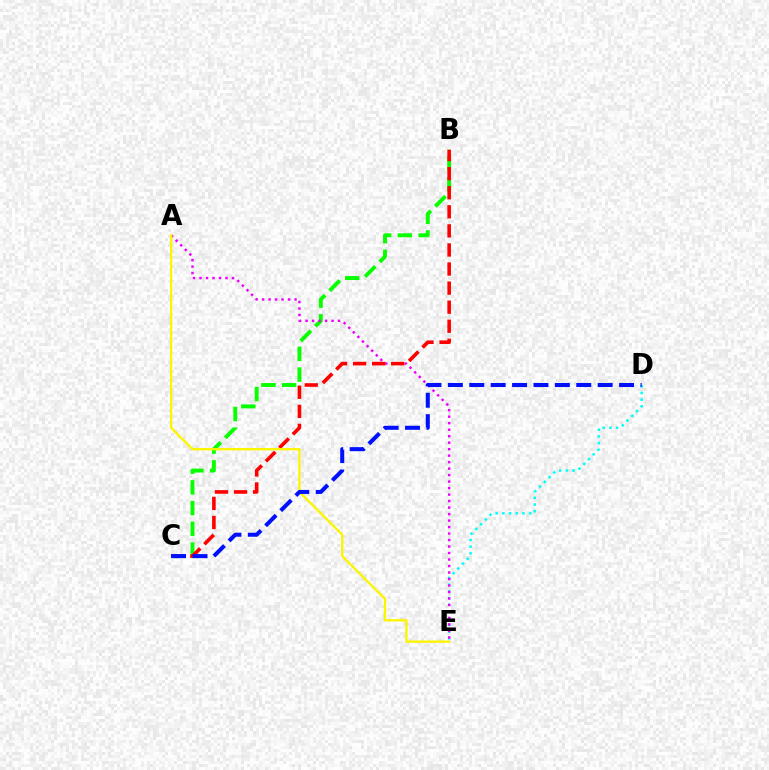{('D', 'E'): [{'color': '#00fff6', 'line_style': 'dotted', 'thickness': 1.82}], ('B', 'C'): [{'color': '#08ff00', 'line_style': 'dashed', 'thickness': 2.81}, {'color': '#ff0000', 'line_style': 'dashed', 'thickness': 2.59}], ('A', 'E'): [{'color': '#ee00ff', 'line_style': 'dotted', 'thickness': 1.76}, {'color': '#fcf500', 'line_style': 'solid', 'thickness': 1.69}], ('C', 'D'): [{'color': '#0010ff', 'line_style': 'dashed', 'thickness': 2.91}]}